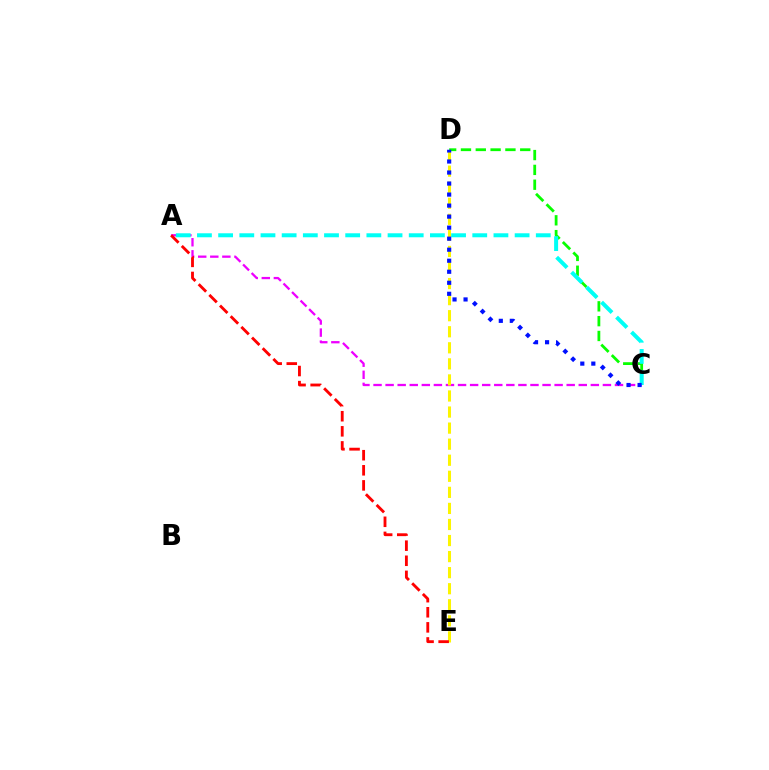{('A', 'C'): [{'color': '#ee00ff', 'line_style': 'dashed', 'thickness': 1.64}, {'color': '#00fff6', 'line_style': 'dashed', 'thickness': 2.88}], ('C', 'D'): [{'color': '#08ff00', 'line_style': 'dashed', 'thickness': 2.01}, {'color': '#0010ff', 'line_style': 'dotted', 'thickness': 3.0}], ('D', 'E'): [{'color': '#fcf500', 'line_style': 'dashed', 'thickness': 2.18}], ('A', 'E'): [{'color': '#ff0000', 'line_style': 'dashed', 'thickness': 2.05}]}